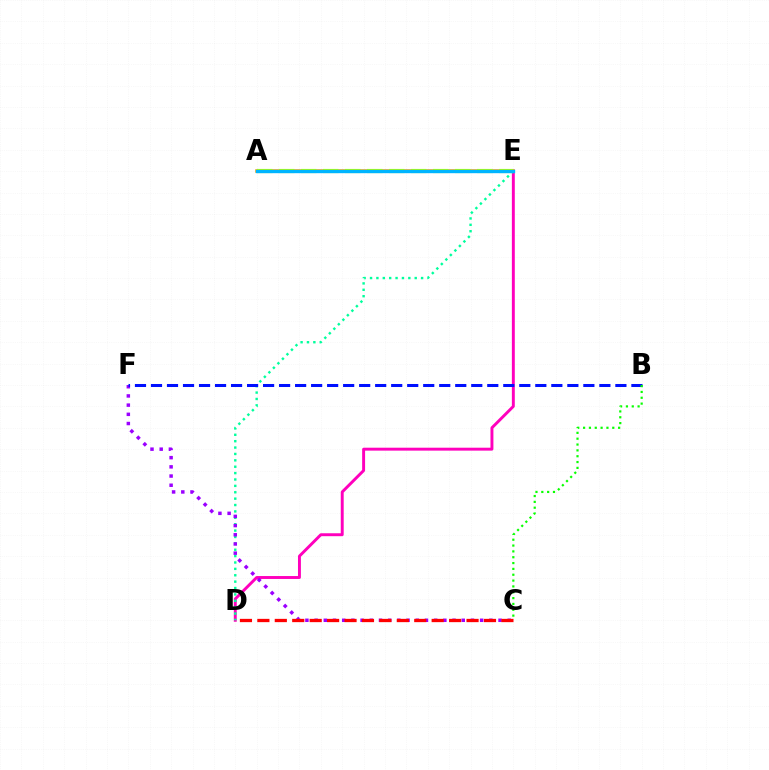{('D', 'E'): [{'color': '#ff00bd', 'line_style': 'solid', 'thickness': 2.11}, {'color': '#00ff9d', 'line_style': 'dotted', 'thickness': 1.73}], ('A', 'E'): [{'color': '#ffa500', 'line_style': 'solid', 'thickness': 2.53}, {'color': '#b3ff00', 'line_style': 'dashed', 'thickness': 2.99}, {'color': '#00b5ff', 'line_style': 'solid', 'thickness': 2.43}], ('C', 'F'): [{'color': '#9b00ff', 'line_style': 'dotted', 'thickness': 2.5}], ('C', 'D'): [{'color': '#ff0000', 'line_style': 'dashed', 'thickness': 2.37}], ('B', 'F'): [{'color': '#0010ff', 'line_style': 'dashed', 'thickness': 2.18}], ('B', 'C'): [{'color': '#08ff00', 'line_style': 'dotted', 'thickness': 1.59}]}